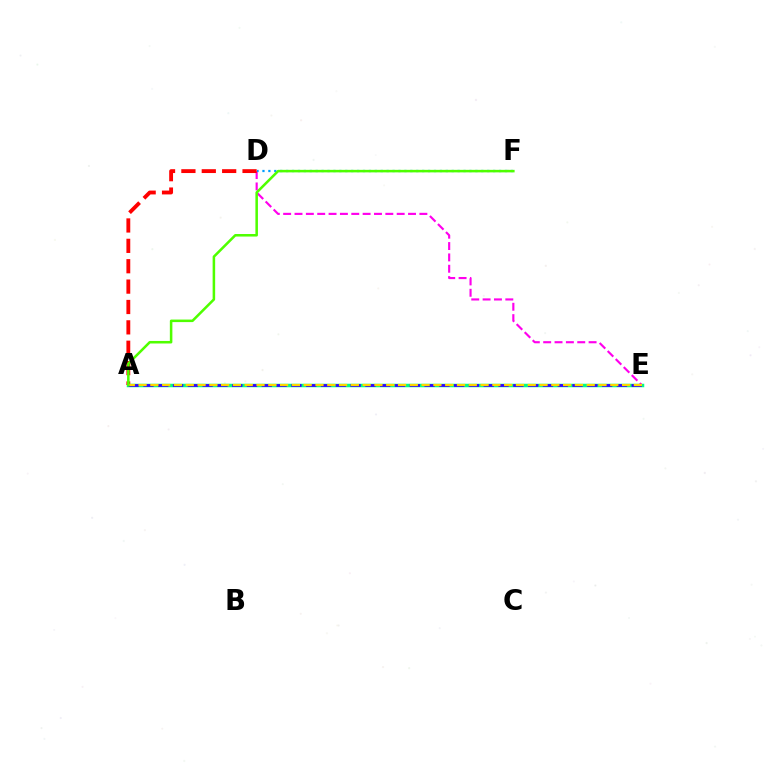{('A', 'E'): [{'color': '#00ff86', 'line_style': 'solid', 'thickness': 2.51}, {'color': '#3700ff', 'line_style': 'dashed', 'thickness': 2.01}, {'color': '#ffd500', 'line_style': 'dashed', 'thickness': 1.6}], ('D', 'E'): [{'color': '#ff00ed', 'line_style': 'dashed', 'thickness': 1.54}], ('D', 'F'): [{'color': '#009eff', 'line_style': 'dotted', 'thickness': 1.61}], ('A', 'D'): [{'color': '#ff0000', 'line_style': 'dashed', 'thickness': 2.77}], ('A', 'F'): [{'color': '#4fff00', 'line_style': 'solid', 'thickness': 1.82}]}